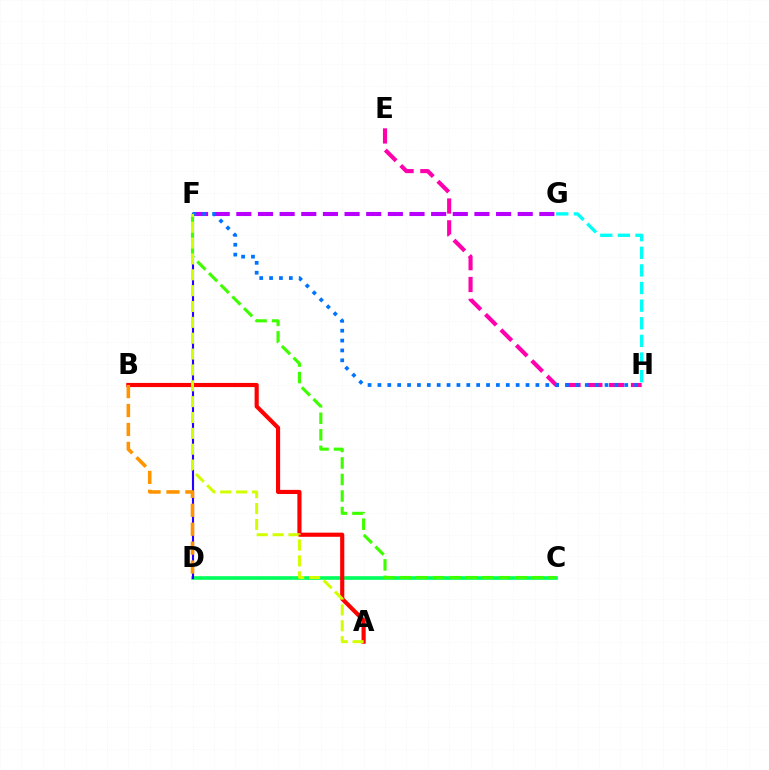{('C', 'D'): [{'color': '#00ff5c', 'line_style': 'solid', 'thickness': 2.62}], ('E', 'H'): [{'color': '#ff00ac', 'line_style': 'dashed', 'thickness': 2.97}], ('F', 'G'): [{'color': '#b900ff', 'line_style': 'dashed', 'thickness': 2.94}], ('D', 'F'): [{'color': '#2500ff', 'line_style': 'solid', 'thickness': 1.53}], ('A', 'B'): [{'color': '#ff0000', 'line_style': 'solid', 'thickness': 2.98}], ('G', 'H'): [{'color': '#00fff6', 'line_style': 'dashed', 'thickness': 2.39}], ('F', 'H'): [{'color': '#0074ff', 'line_style': 'dotted', 'thickness': 2.68}], ('B', 'D'): [{'color': '#ff9400', 'line_style': 'dashed', 'thickness': 2.57}], ('C', 'F'): [{'color': '#3dff00', 'line_style': 'dashed', 'thickness': 2.24}], ('A', 'F'): [{'color': '#d1ff00', 'line_style': 'dashed', 'thickness': 2.15}]}